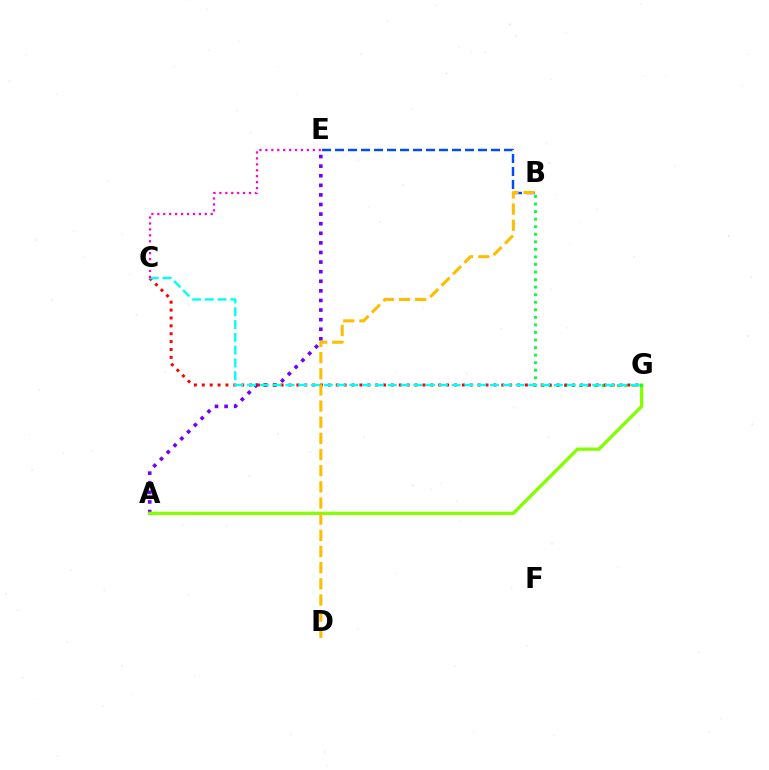{('A', 'E'): [{'color': '#7200ff', 'line_style': 'dotted', 'thickness': 2.61}], ('A', 'G'): [{'color': '#84ff00', 'line_style': 'solid', 'thickness': 2.37}], ('B', 'E'): [{'color': '#004bff', 'line_style': 'dashed', 'thickness': 1.77}], ('B', 'G'): [{'color': '#00ff39', 'line_style': 'dotted', 'thickness': 2.05}], ('C', 'G'): [{'color': '#ff0000', 'line_style': 'dotted', 'thickness': 2.14}, {'color': '#00fff6', 'line_style': 'dashed', 'thickness': 1.74}], ('B', 'D'): [{'color': '#ffbd00', 'line_style': 'dashed', 'thickness': 2.2}], ('C', 'E'): [{'color': '#ff00cf', 'line_style': 'dotted', 'thickness': 1.61}]}